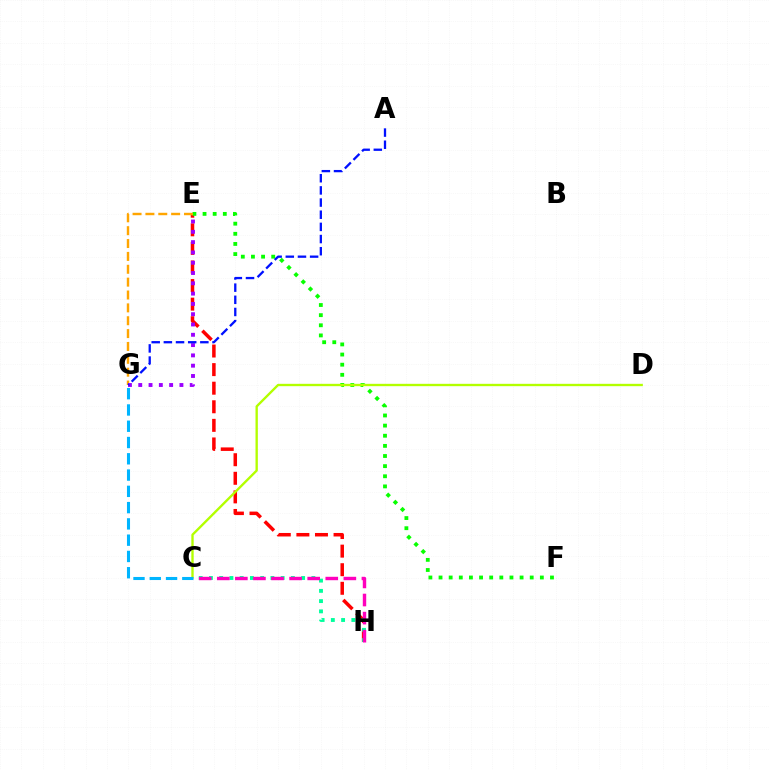{('E', 'H'): [{'color': '#ff0000', 'line_style': 'dashed', 'thickness': 2.52}], ('E', 'F'): [{'color': '#08ff00', 'line_style': 'dotted', 'thickness': 2.75}], ('E', 'G'): [{'color': '#ffa500', 'line_style': 'dashed', 'thickness': 1.75}, {'color': '#9b00ff', 'line_style': 'dotted', 'thickness': 2.8}], ('C', 'D'): [{'color': '#b3ff00', 'line_style': 'solid', 'thickness': 1.69}], ('C', 'G'): [{'color': '#00b5ff', 'line_style': 'dashed', 'thickness': 2.21}], ('C', 'H'): [{'color': '#00ff9d', 'line_style': 'dotted', 'thickness': 2.78}, {'color': '#ff00bd', 'line_style': 'dashed', 'thickness': 2.46}], ('A', 'G'): [{'color': '#0010ff', 'line_style': 'dashed', 'thickness': 1.65}]}